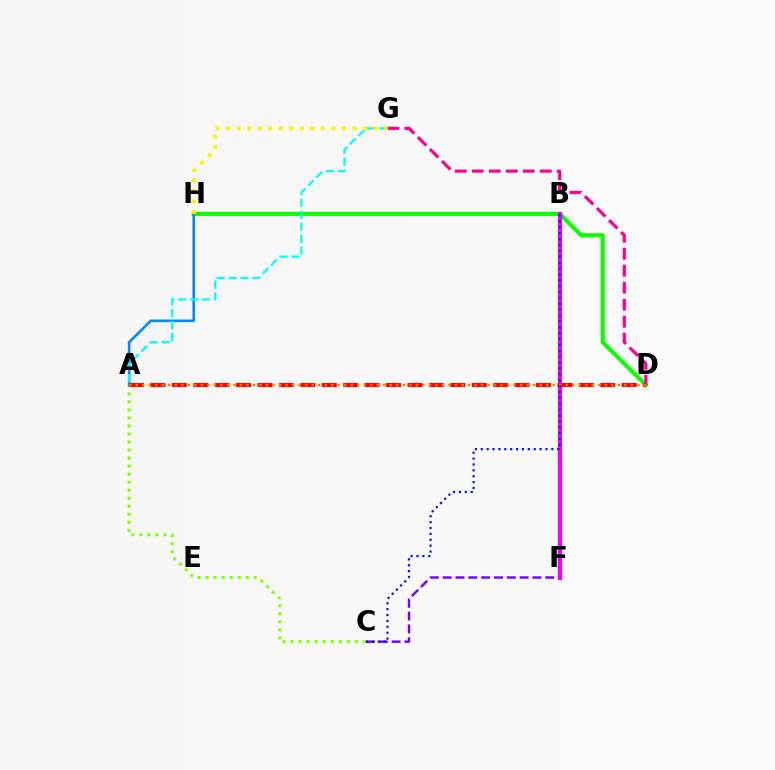{('C', 'F'): [{'color': '#7200ff', 'line_style': 'dashed', 'thickness': 1.74}], ('A', 'C'): [{'color': '#84ff00', 'line_style': 'dotted', 'thickness': 2.18}], ('D', 'H'): [{'color': '#08ff00', 'line_style': 'solid', 'thickness': 2.93}], ('D', 'G'): [{'color': '#ff0094', 'line_style': 'dashed', 'thickness': 2.31}], ('A', 'H'): [{'color': '#008cff', 'line_style': 'solid', 'thickness': 1.89}], ('B', 'F'): [{'color': '#00ff74', 'line_style': 'dashed', 'thickness': 2.74}, {'color': '#ee00ff', 'line_style': 'solid', 'thickness': 2.96}], ('A', 'G'): [{'color': '#00fff6', 'line_style': 'dashed', 'thickness': 1.62}], ('A', 'D'): [{'color': '#ff0000', 'line_style': 'dashed', 'thickness': 2.91}, {'color': '#ff7c00', 'line_style': 'dotted', 'thickness': 1.77}], ('G', 'H'): [{'color': '#fcf500', 'line_style': 'dotted', 'thickness': 2.86}], ('B', 'C'): [{'color': '#0010ff', 'line_style': 'dotted', 'thickness': 1.6}]}